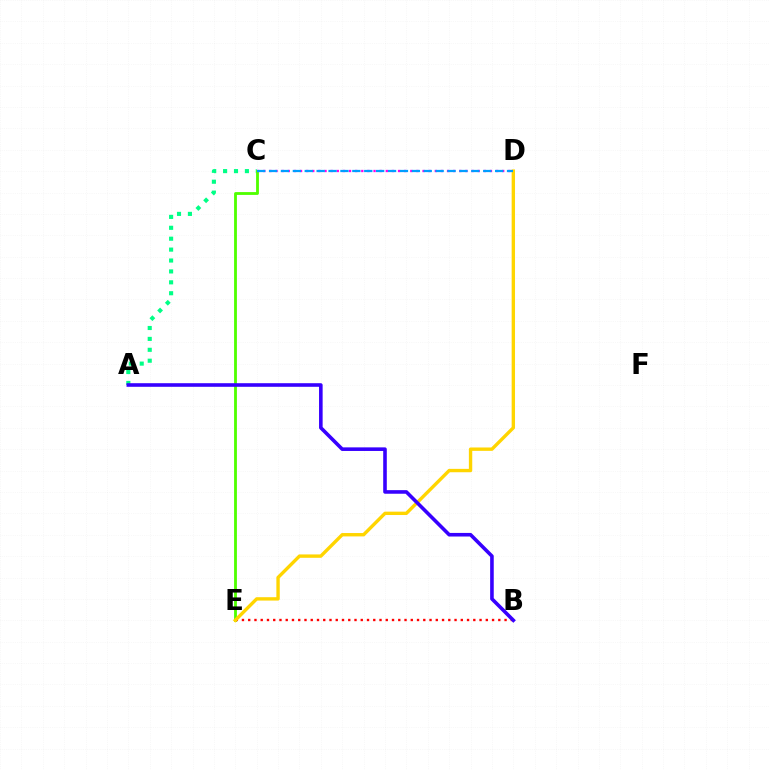{('A', 'C'): [{'color': '#00ff86', 'line_style': 'dotted', 'thickness': 2.96}], ('C', 'E'): [{'color': '#4fff00', 'line_style': 'solid', 'thickness': 2.03}], ('B', 'E'): [{'color': '#ff0000', 'line_style': 'dotted', 'thickness': 1.7}], ('D', 'E'): [{'color': '#ffd500', 'line_style': 'solid', 'thickness': 2.43}], ('C', 'D'): [{'color': '#ff00ed', 'line_style': 'dotted', 'thickness': 1.66}, {'color': '#009eff', 'line_style': 'dashed', 'thickness': 1.62}], ('A', 'B'): [{'color': '#3700ff', 'line_style': 'solid', 'thickness': 2.59}]}